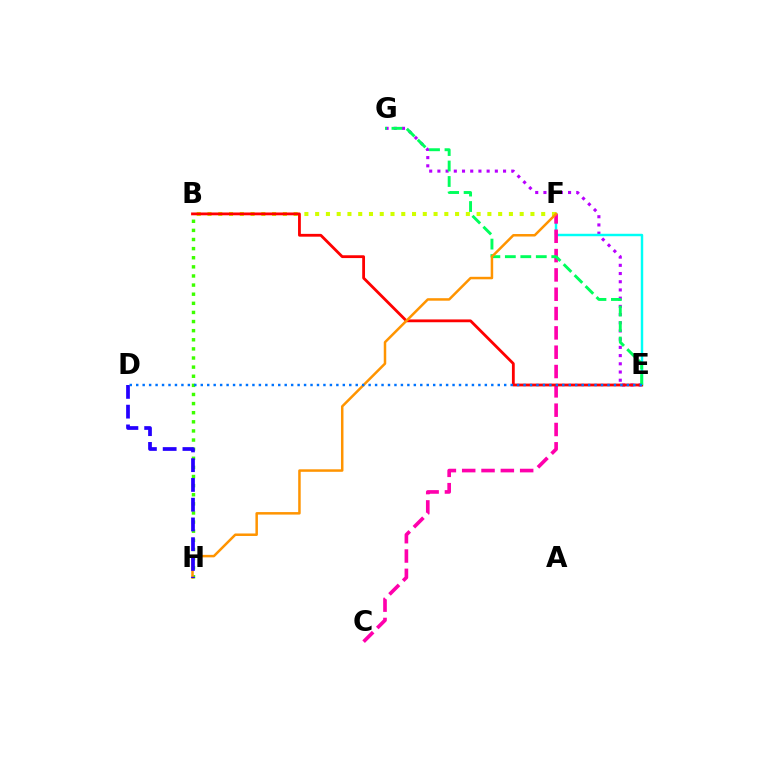{('E', 'G'): [{'color': '#b900ff', 'line_style': 'dotted', 'thickness': 2.23}, {'color': '#00ff5c', 'line_style': 'dashed', 'thickness': 2.1}], ('E', 'F'): [{'color': '#00fff6', 'line_style': 'solid', 'thickness': 1.76}], ('B', 'H'): [{'color': '#3dff00', 'line_style': 'dotted', 'thickness': 2.48}], ('B', 'F'): [{'color': '#d1ff00', 'line_style': 'dotted', 'thickness': 2.92}], ('C', 'F'): [{'color': '#ff00ac', 'line_style': 'dashed', 'thickness': 2.62}], ('B', 'E'): [{'color': '#ff0000', 'line_style': 'solid', 'thickness': 2.02}], ('F', 'H'): [{'color': '#ff9400', 'line_style': 'solid', 'thickness': 1.8}], ('D', 'H'): [{'color': '#2500ff', 'line_style': 'dashed', 'thickness': 2.68}], ('D', 'E'): [{'color': '#0074ff', 'line_style': 'dotted', 'thickness': 1.75}]}